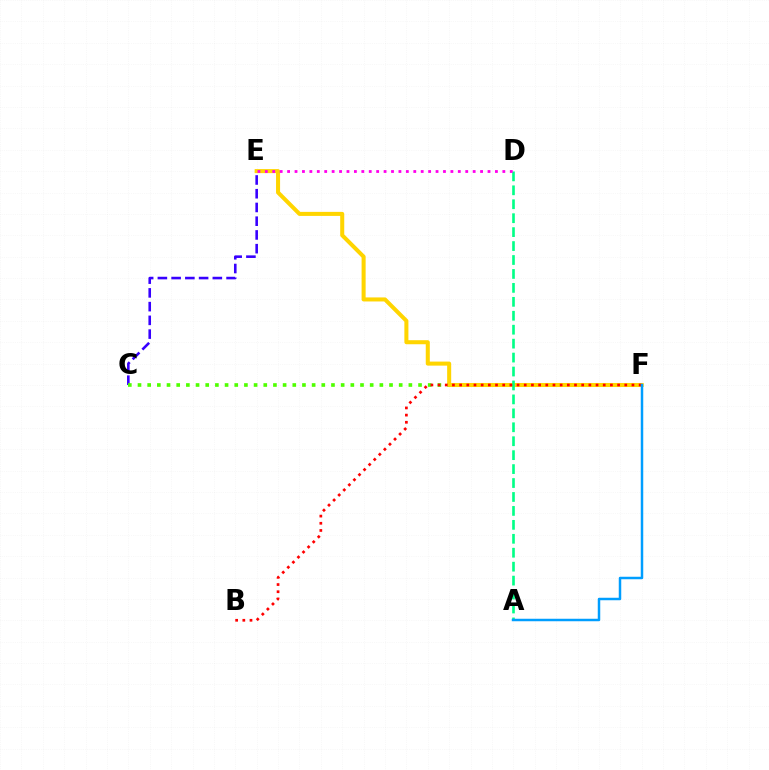{('C', 'E'): [{'color': '#3700ff', 'line_style': 'dashed', 'thickness': 1.87}], ('C', 'F'): [{'color': '#4fff00', 'line_style': 'dotted', 'thickness': 2.63}], ('E', 'F'): [{'color': '#ffd500', 'line_style': 'solid', 'thickness': 2.91}], ('A', 'D'): [{'color': '#00ff86', 'line_style': 'dashed', 'thickness': 1.89}], ('D', 'E'): [{'color': '#ff00ed', 'line_style': 'dotted', 'thickness': 2.02}], ('B', 'F'): [{'color': '#ff0000', 'line_style': 'dotted', 'thickness': 1.95}], ('A', 'F'): [{'color': '#009eff', 'line_style': 'solid', 'thickness': 1.79}]}